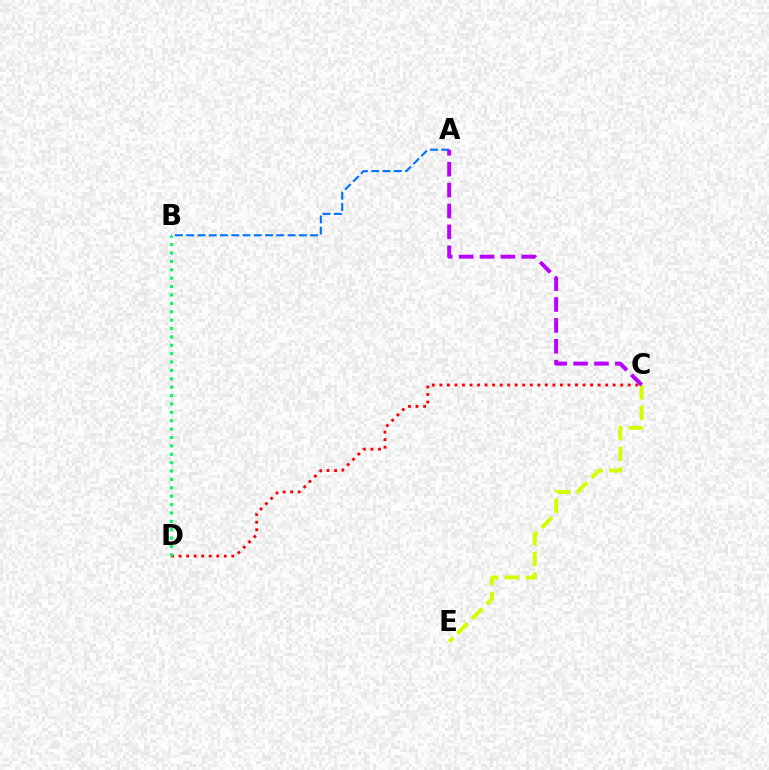{('C', 'D'): [{'color': '#ff0000', 'line_style': 'dotted', 'thickness': 2.05}], ('C', 'E'): [{'color': '#d1ff00', 'line_style': 'dashed', 'thickness': 2.81}], ('A', 'B'): [{'color': '#0074ff', 'line_style': 'dashed', 'thickness': 1.53}], ('B', 'D'): [{'color': '#00ff5c', 'line_style': 'dotted', 'thickness': 2.28}], ('A', 'C'): [{'color': '#b900ff', 'line_style': 'dashed', 'thickness': 2.84}]}